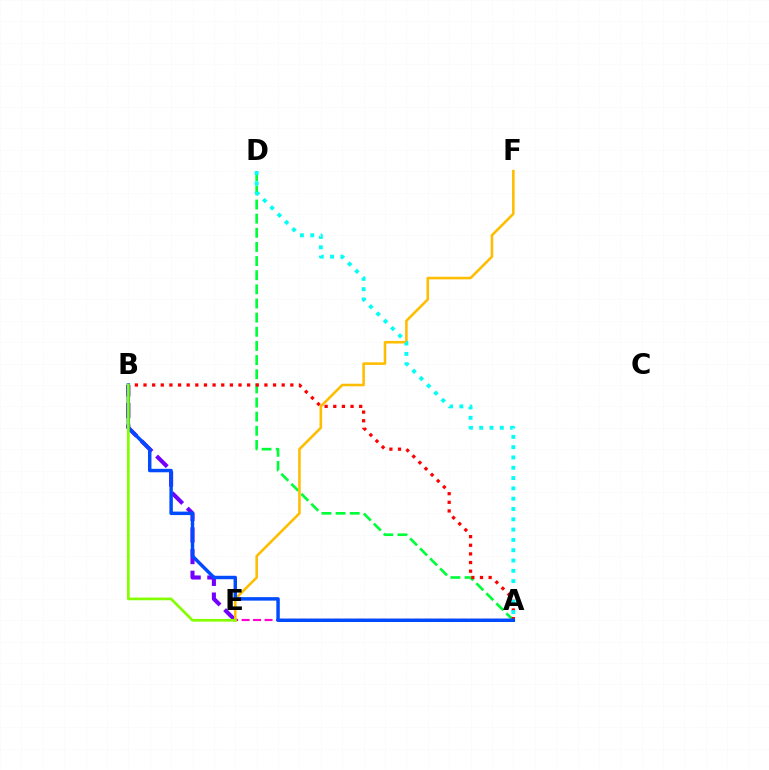{('A', 'D'): [{'color': '#00ff39', 'line_style': 'dashed', 'thickness': 1.92}, {'color': '#00fff6', 'line_style': 'dotted', 'thickness': 2.8}], ('A', 'B'): [{'color': '#ff0000', 'line_style': 'dotted', 'thickness': 2.35}, {'color': '#004bff', 'line_style': 'solid', 'thickness': 2.49}], ('B', 'E'): [{'color': '#7200ff', 'line_style': 'dashed', 'thickness': 2.93}, {'color': '#84ff00', 'line_style': 'solid', 'thickness': 1.94}], ('A', 'E'): [{'color': '#ff00cf', 'line_style': 'dashed', 'thickness': 1.56}], ('E', 'F'): [{'color': '#ffbd00', 'line_style': 'solid', 'thickness': 1.86}]}